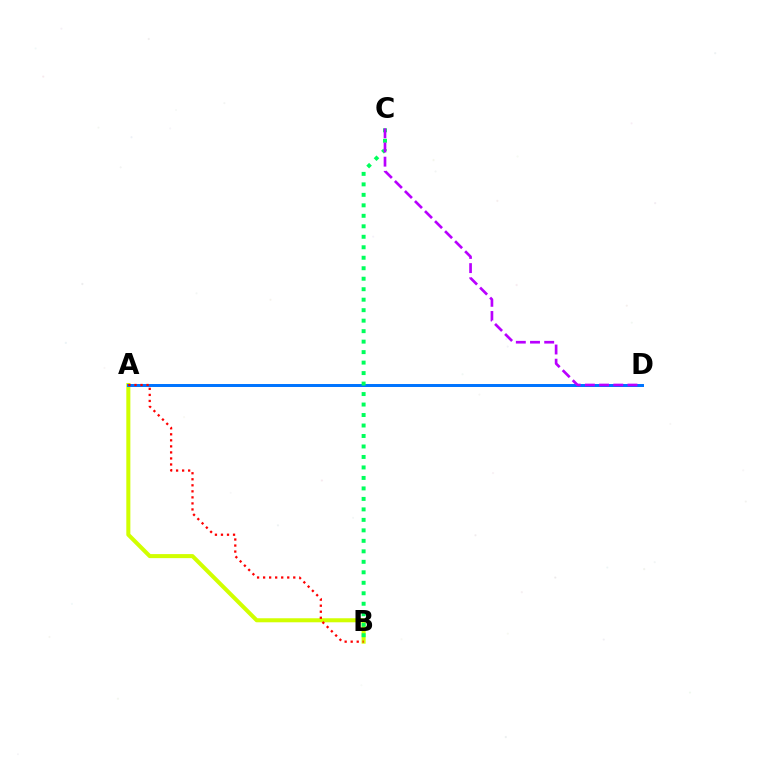{('A', 'B'): [{'color': '#d1ff00', 'line_style': 'solid', 'thickness': 2.9}, {'color': '#ff0000', 'line_style': 'dotted', 'thickness': 1.64}], ('A', 'D'): [{'color': '#0074ff', 'line_style': 'solid', 'thickness': 2.14}], ('B', 'C'): [{'color': '#00ff5c', 'line_style': 'dotted', 'thickness': 2.85}], ('C', 'D'): [{'color': '#b900ff', 'line_style': 'dashed', 'thickness': 1.93}]}